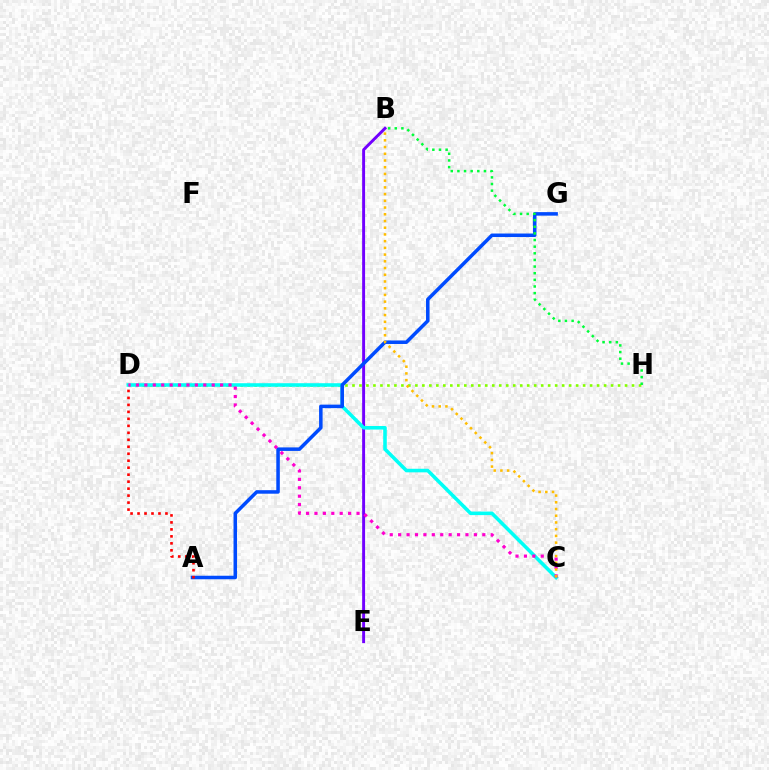{('D', 'H'): [{'color': '#84ff00', 'line_style': 'dotted', 'thickness': 1.9}], ('B', 'E'): [{'color': '#7200ff', 'line_style': 'solid', 'thickness': 2.11}], ('C', 'D'): [{'color': '#00fff6', 'line_style': 'solid', 'thickness': 2.57}, {'color': '#ff00cf', 'line_style': 'dotted', 'thickness': 2.29}], ('A', 'G'): [{'color': '#004bff', 'line_style': 'solid', 'thickness': 2.53}], ('B', 'H'): [{'color': '#00ff39', 'line_style': 'dotted', 'thickness': 1.8}], ('A', 'D'): [{'color': '#ff0000', 'line_style': 'dotted', 'thickness': 1.9}], ('B', 'C'): [{'color': '#ffbd00', 'line_style': 'dotted', 'thickness': 1.83}]}